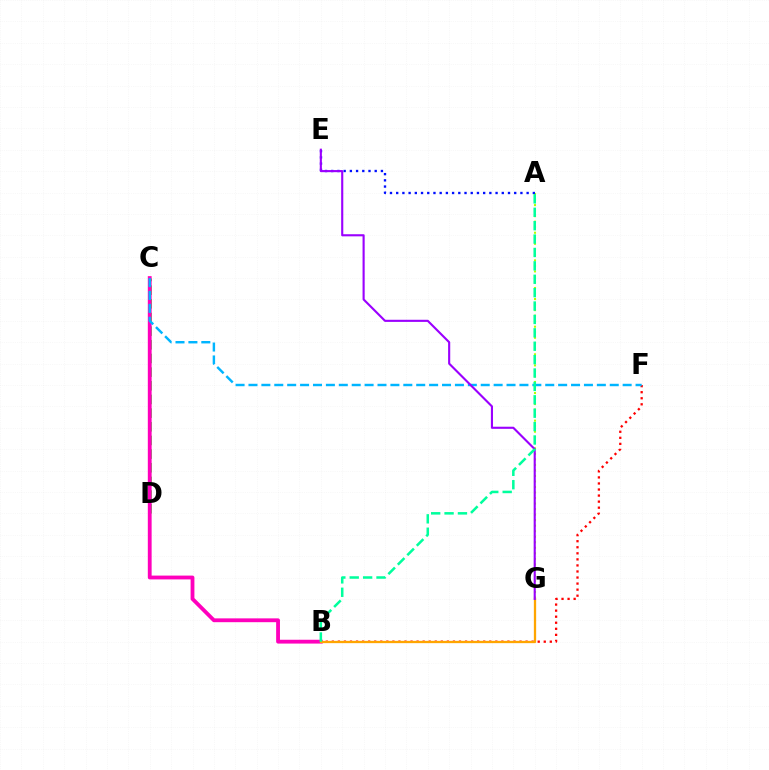{('B', 'F'): [{'color': '#ff0000', 'line_style': 'dotted', 'thickness': 1.65}], ('C', 'D'): [{'color': '#08ff00', 'line_style': 'dashed', 'thickness': 1.86}], ('B', 'C'): [{'color': '#ff00bd', 'line_style': 'solid', 'thickness': 2.75}], ('B', 'G'): [{'color': '#ffa500', 'line_style': 'solid', 'thickness': 1.65}], ('A', 'G'): [{'color': '#b3ff00', 'line_style': 'dotted', 'thickness': 1.5}], ('C', 'F'): [{'color': '#00b5ff', 'line_style': 'dashed', 'thickness': 1.75}], ('A', 'E'): [{'color': '#0010ff', 'line_style': 'dotted', 'thickness': 1.69}], ('E', 'G'): [{'color': '#9b00ff', 'line_style': 'solid', 'thickness': 1.53}], ('A', 'B'): [{'color': '#00ff9d', 'line_style': 'dashed', 'thickness': 1.82}]}